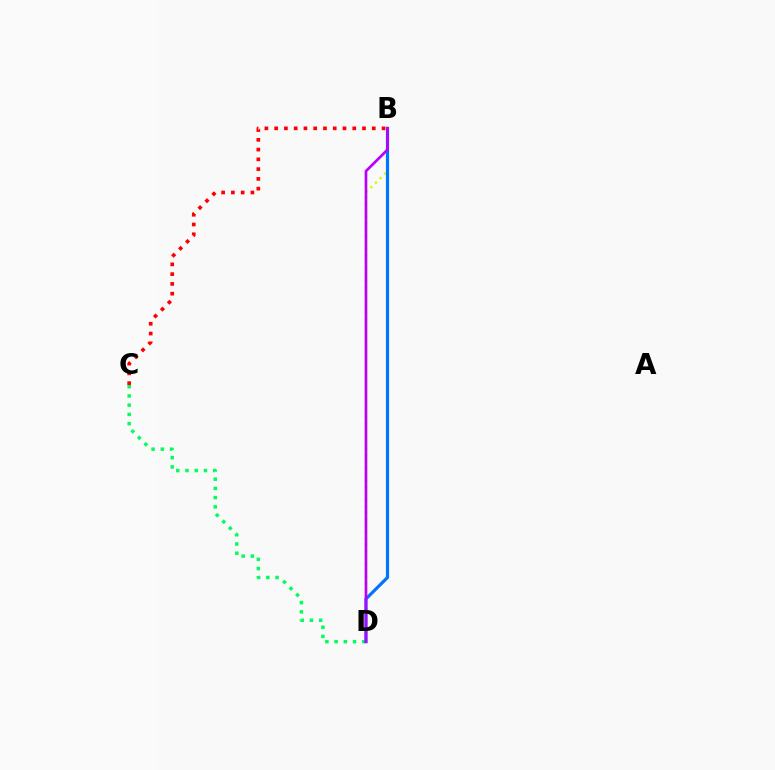{('C', 'D'): [{'color': '#00ff5c', 'line_style': 'dotted', 'thickness': 2.51}], ('B', 'D'): [{'color': '#d1ff00', 'line_style': 'dotted', 'thickness': 1.75}, {'color': '#0074ff', 'line_style': 'solid', 'thickness': 2.29}, {'color': '#b900ff', 'line_style': 'solid', 'thickness': 1.93}], ('B', 'C'): [{'color': '#ff0000', 'line_style': 'dotted', 'thickness': 2.65}]}